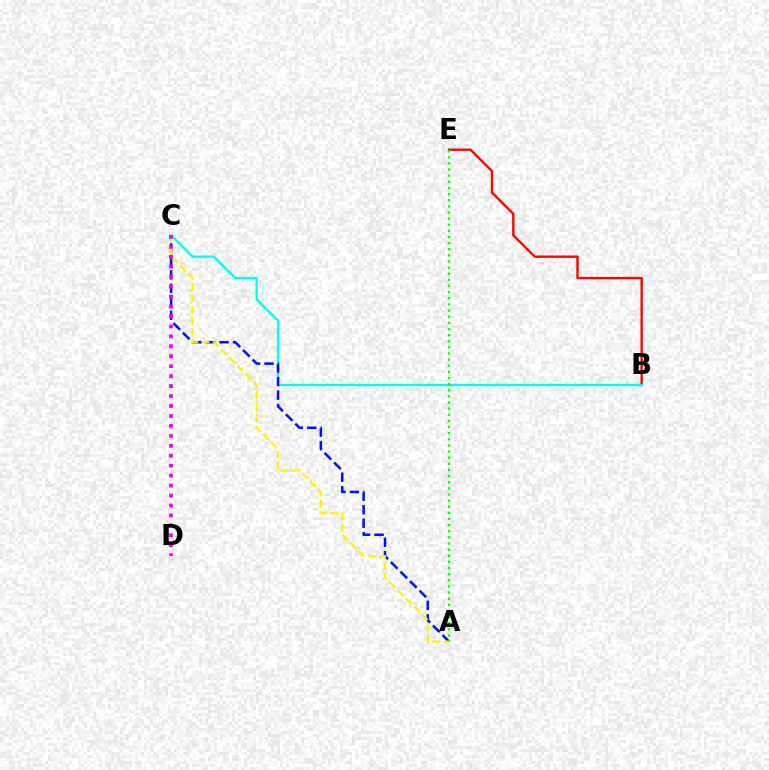{('B', 'E'): [{'color': '#ff0000', 'line_style': 'solid', 'thickness': 1.71}], ('B', 'C'): [{'color': '#00fff6', 'line_style': 'solid', 'thickness': 1.66}], ('A', 'C'): [{'color': '#0010ff', 'line_style': 'dashed', 'thickness': 1.83}, {'color': '#fcf500', 'line_style': 'dashed', 'thickness': 1.54}], ('A', 'E'): [{'color': '#08ff00', 'line_style': 'dotted', 'thickness': 1.67}], ('C', 'D'): [{'color': '#ee00ff', 'line_style': 'dotted', 'thickness': 2.7}]}